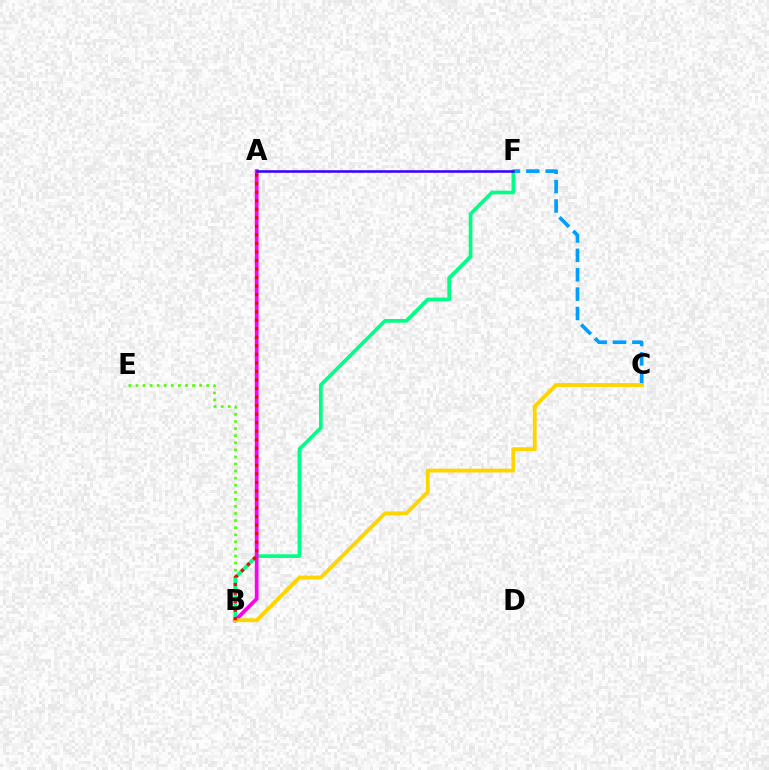{('C', 'F'): [{'color': '#009eff', 'line_style': 'dashed', 'thickness': 2.63}], ('B', 'E'): [{'color': '#4fff00', 'line_style': 'dotted', 'thickness': 1.92}], ('B', 'F'): [{'color': '#00ff86', 'line_style': 'solid', 'thickness': 2.65}], ('A', 'B'): [{'color': '#ff00ed', 'line_style': 'solid', 'thickness': 2.7}, {'color': '#ff0000', 'line_style': 'dotted', 'thickness': 2.32}], ('A', 'F'): [{'color': '#3700ff', 'line_style': 'solid', 'thickness': 1.83}], ('B', 'C'): [{'color': '#ffd500', 'line_style': 'solid', 'thickness': 2.78}]}